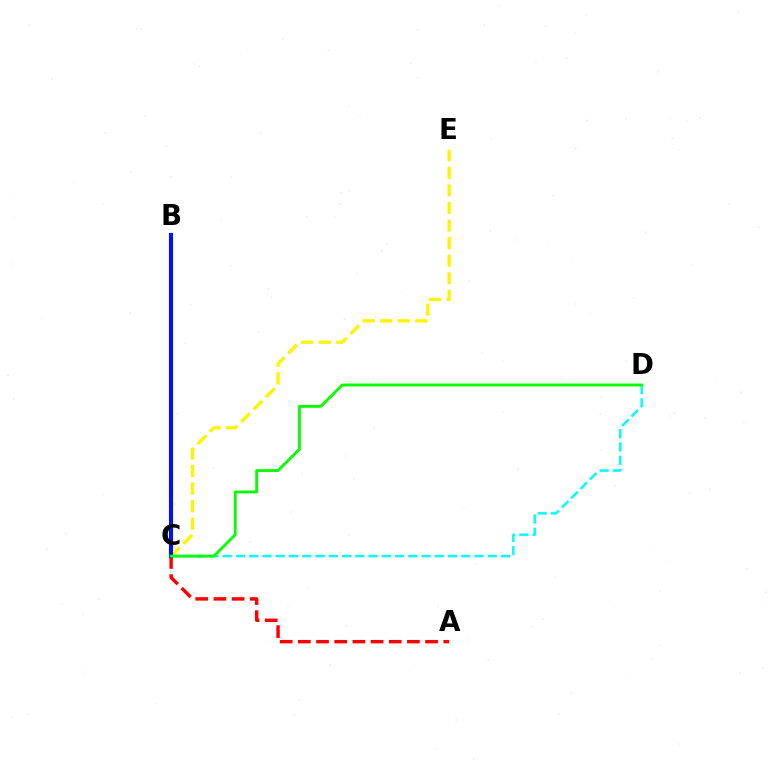{('A', 'C'): [{'color': '#ff0000', 'line_style': 'dashed', 'thickness': 2.47}], ('B', 'C'): [{'color': '#ee00ff', 'line_style': 'dotted', 'thickness': 1.86}, {'color': '#0010ff', 'line_style': 'solid', 'thickness': 2.96}], ('C', 'E'): [{'color': '#fcf500', 'line_style': 'dashed', 'thickness': 2.39}], ('C', 'D'): [{'color': '#00fff6', 'line_style': 'dashed', 'thickness': 1.8}, {'color': '#08ff00', 'line_style': 'solid', 'thickness': 2.05}]}